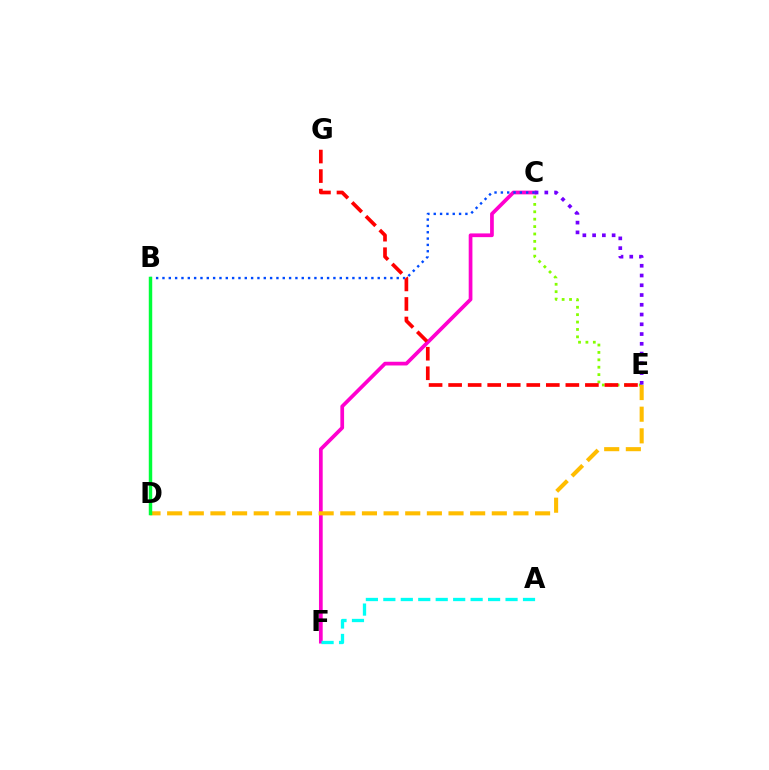{('C', 'F'): [{'color': '#ff00cf', 'line_style': 'solid', 'thickness': 2.68}], ('B', 'C'): [{'color': '#004bff', 'line_style': 'dotted', 'thickness': 1.72}], ('C', 'E'): [{'color': '#84ff00', 'line_style': 'dotted', 'thickness': 2.01}, {'color': '#7200ff', 'line_style': 'dotted', 'thickness': 2.65}], ('D', 'E'): [{'color': '#ffbd00', 'line_style': 'dashed', 'thickness': 2.94}], ('A', 'F'): [{'color': '#00fff6', 'line_style': 'dashed', 'thickness': 2.37}], ('E', 'G'): [{'color': '#ff0000', 'line_style': 'dashed', 'thickness': 2.65}], ('B', 'D'): [{'color': '#00ff39', 'line_style': 'solid', 'thickness': 2.49}]}